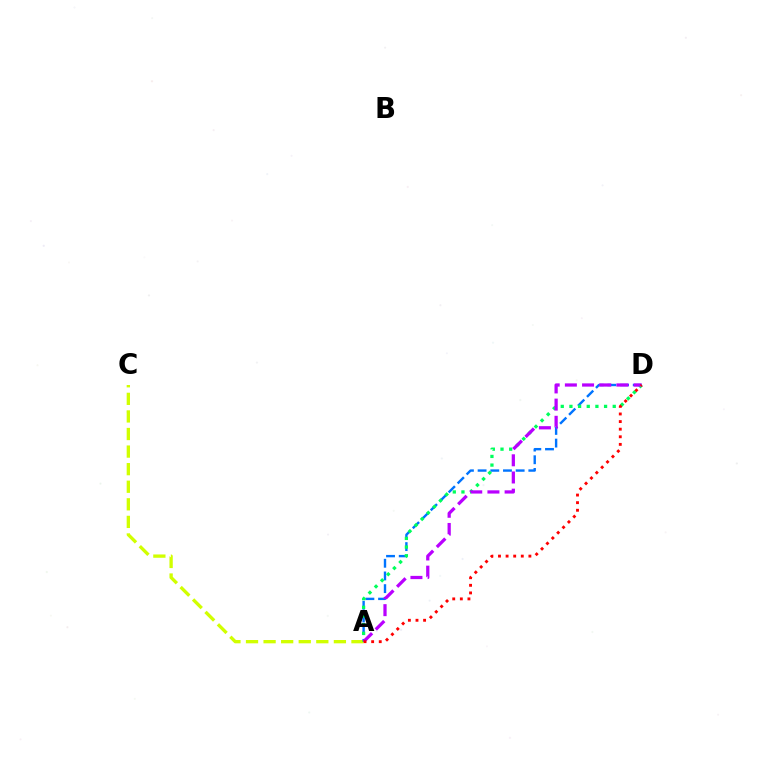{('A', 'D'): [{'color': '#0074ff', 'line_style': 'dashed', 'thickness': 1.72}, {'color': '#00ff5c', 'line_style': 'dotted', 'thickness': 2.35}, {'color': '#b900ff', 'line_style': 'dashed', 'thickness': 2.33}, {'color': '#ff0000', 'line_style': 'dotted', 'thickness': 2.06}], ('A', 'C'): [{'color': '#d1ff00', 'line_style': 'dashed', 'thickness': 2.39}]}